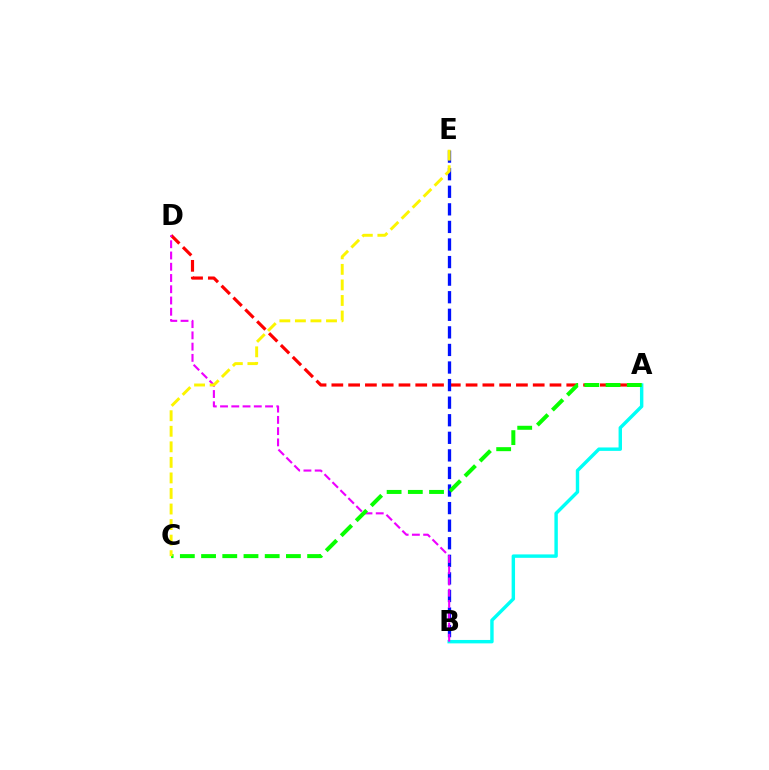{('A', 'D'): [{'color': '#ff0000', 'line_style': 'dashed', 'thickness': 2.28}], ('A', 'B'): [{'color': '#00fff6', 'line_style': 'solid', 'thickness': 2.46}], ('B', 'E'): [{'color': '#0010ff', 'line_style': 'dashed', 'thickness': 2.39}], ('B', 'D'): [{'color': '#ee00ff', 'line_style': 'dashed', 'thickness': 1.53}], ('A', 'C'): [{'color': '#08ff00', 'line_style': 'dashed', 'thickness': 2.88}], ('C', 'E'): [{'color': '#fcf500', 'line_style': 'dashed', 'thickness': 2.11}]}